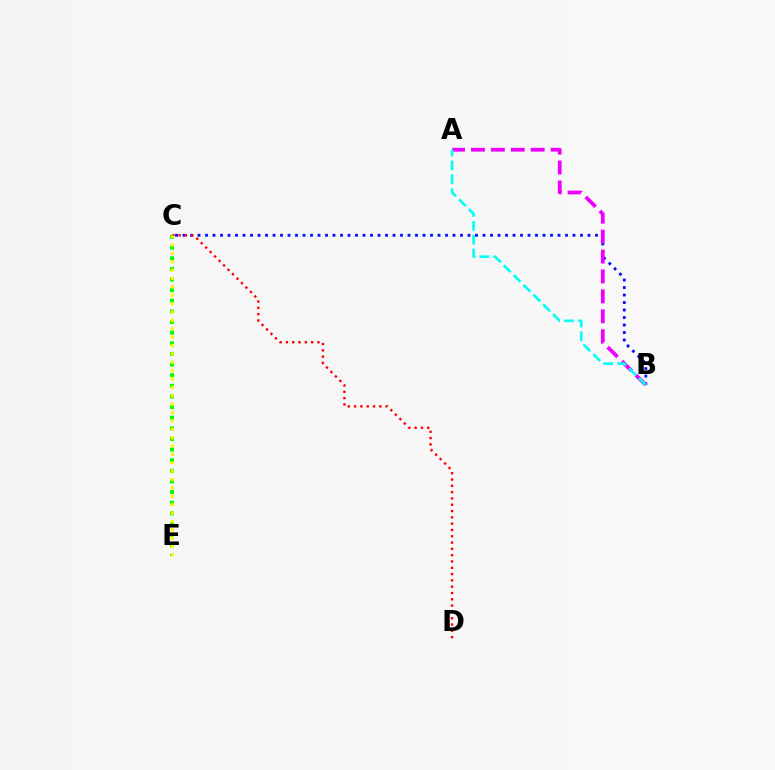{('C', 'E'): [{'color': '#08ff00', 'line_style': 'dotted', 'thickness': 2.89}, {'color': '#fcf500', 'line_style': 'dotted', 'thickness': 2.28}], ('B', 'C'): [{'color': '#0010ff', 'line_style': 'dotted', 'thickness': 2.04}], ('A', 'B'): [{'color': '#ee00ff', 'line_style': 'dashed', 'thickness': 2.71}, {'color': '#00fff6', 'line_style': 'dashed', 'thickness': 1.89}], ('C', 'D'): [{'color': '#ff0000', 'line_style': 'dotted', 'thickness': 1.71}]}